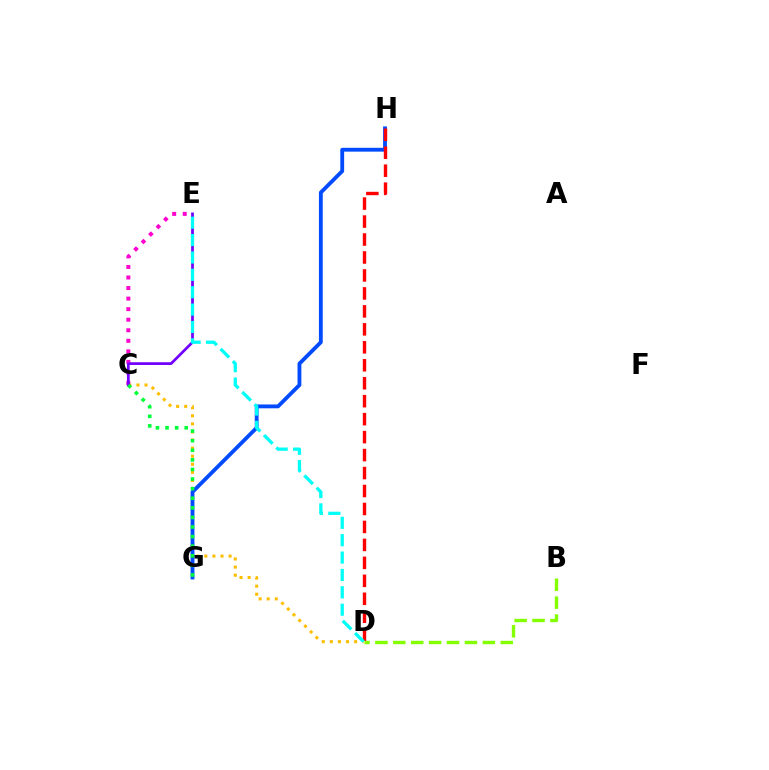{('C', 'D'): [{'color': '#ffbd00', 'line_style': 'dotted', 'thickness': 2.2}], ('B', 'D'): [{'color': '#84ff00', 'line_style': 'dashed', 'thickness': 2.43}], ('C', 'E'): [{'color': '#ff00cf', 'line_style': 'dotted', 'thickness': 2.87}, {'color': '#7200ff', 'line_style': 'solid', 'thickness': 1.98}], ('G', 'H'): [{'color': '#004bff', 'line_style': 'solid', 'thickness': 2.76}], ('D', 'H'): [{'color': '#ff0000', 'line_style': 'dashed', 'thickness': 2.44}], ('D', 'E'): [{'color': '#00fff6', 'line_style': 'dashed', 'thickness': 2.36}], ('C', 'G'): [{'color': '#00ff39', 'line_style': 'dotted', 'thickness': 2.61}]}